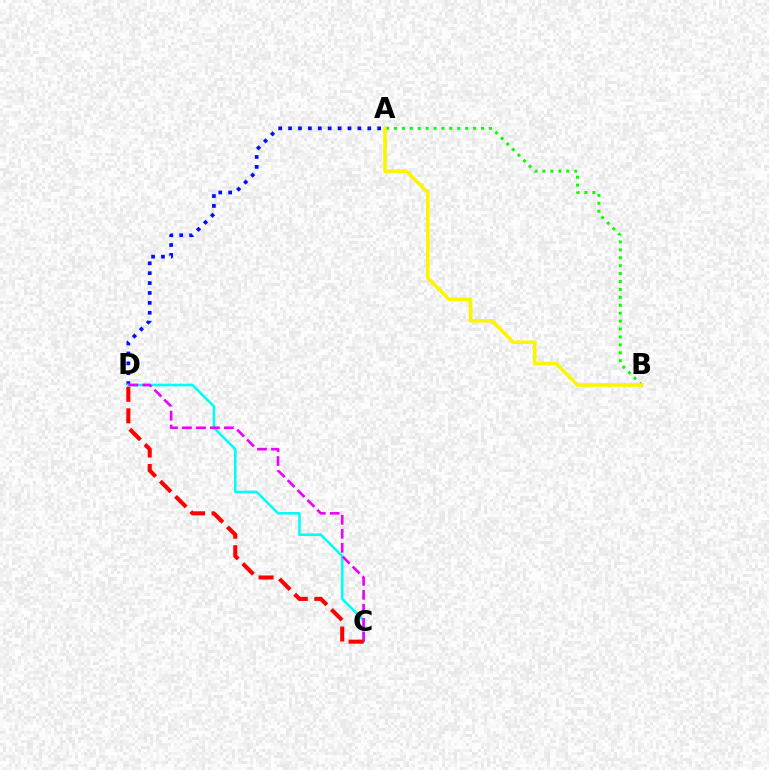{('A', 'D'): [{'color': '#0010ff', 'line_style': 'dotted', 'thickness': 2.69}], ('C', 'D'): [{'color': '#00fff6', 'line_style': 'solid', 'thickness': 1.88}, {'color': '#ee00ff', 'line_style': 'dashed', 'thickness': 1.9}, {'color': '#ff0000', 'line_style': 'dashed', 'thickness': 2.92}], ('A', 'B'): [{'color': '#08ff00', 'line_style': 'dotted', 'thickness': 2.15}, {'color': '#fcf500', 'line_style': 'solid', 'thickness': 2.58}]}